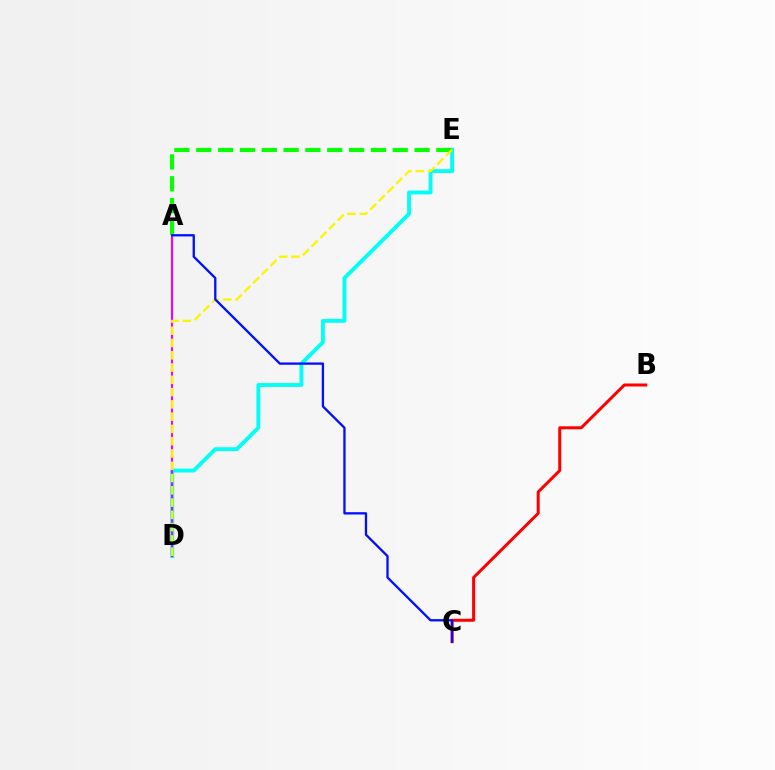{('B', 'C'): [{'color': '#ff0000', 'line_style': 'solid', 'thickness': 2.16}], ('D', 'E'): [{'color': '#00fff6', 'line_style': 'solid', 'thickness': 2.78}, {'color': '#fcf500', 'line_style': 'dashed', 'thickness': 1.67}], ('A', 'D'): [{'color': '#ee00ff', 'line_style': 'solid', 'thickness': 1.53}], ('A', 'E'): [{'color': '#08ff00', 'line_style': 'dashed', 'thickness': 2.97}], ('A', 'C'): [{'color': '#0010ff', 'line_style': 'solid', 'thickness': 1.66}]}